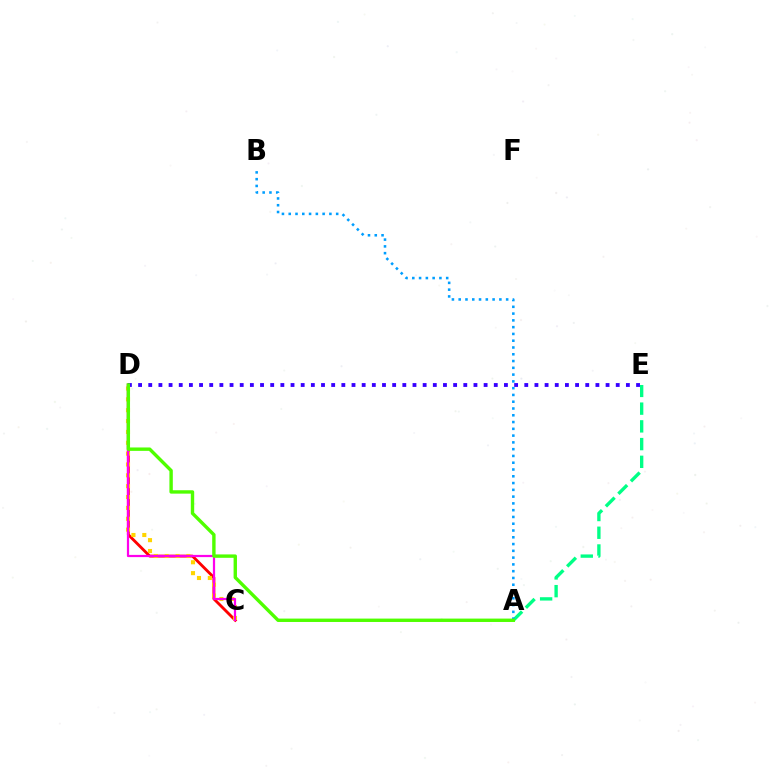{('C', 'D'): [{'color': '#ff0000', 'line_style': 'solid', 'thickness': 2.05}, {'color': '#ffd500', 'line_style': 'dotted', 'thickness': 2.95}, {'color': '#ff00ed', 'line_style': 'solid', 'thickness': 1.6}], ('A', 'E'): [{'color': '#00ff86', 'line_style': 'dashed', 'thickness': 2.41}], ('A', 'B'): [{'color': '#009eff', 'line_style': 'dotted', 'thickness': 1.84}], ('D', 'E'): [{'color': '#3700ff', 'line_style': 'dotted', 'thickness': 2.76}], ('A', 'D'): [{'color': '#4fff00', 'line_style': 'solid', 'thickness': 2.44}]}